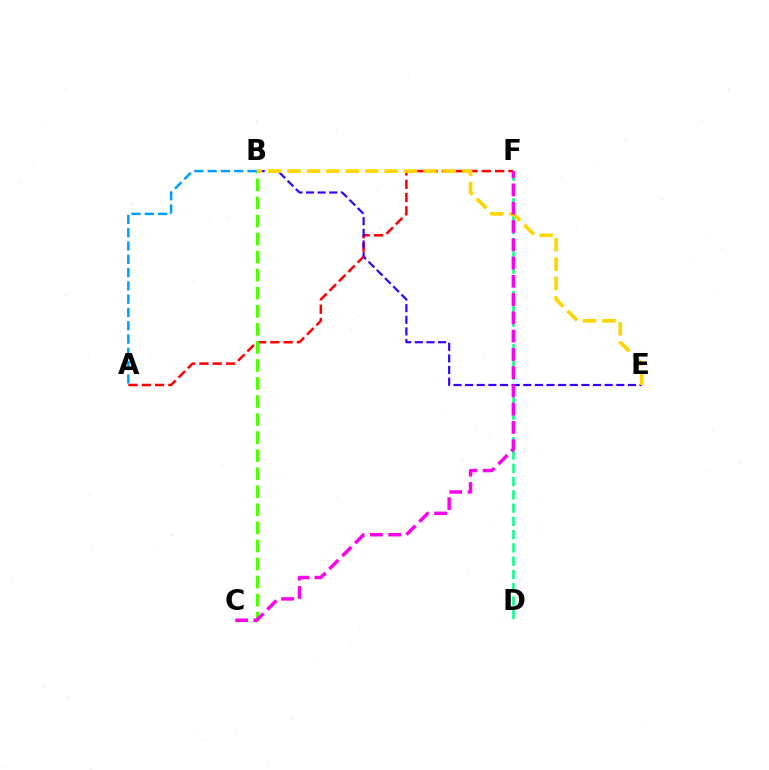{('D', 'F'): [{'color': '#00ff86', 'line_style': 'dashed', 'thickness': 1.8}], ('A', 'F'): [{'color': '#ff0000', 'line_style': 'dashed', 'thickness': 1.81}], ('B', 'E'): [{'color': '#3700ff', 'line_style': 'dashed', 'thickness': 1.58}, {'color': '#ffd500', 'line_style': 'dashed', 'thickness': 2.64}], ('B', 'C'): [{'color': '#4fff00', 'line_style': 'dashed', 'thickness': 2.45}], ('A', 'B'): [{'color': '#009eff', 'line_style': 'dashed', 'thickness': 1.81}], ('C', 'F'): [{'color': '#ff00ed', 'line_style': 'dashed', 'thickness': 2.48}]}